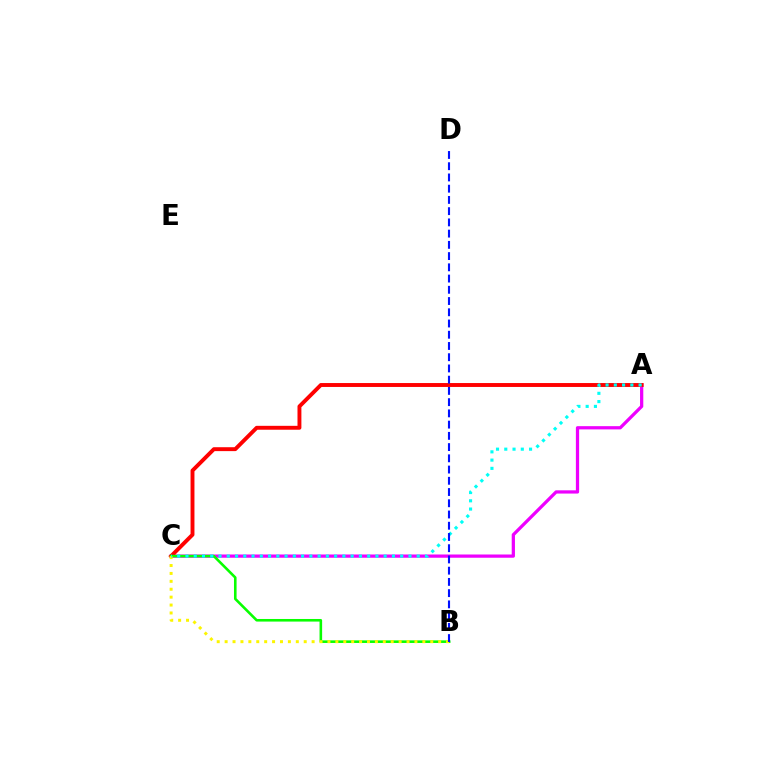{('A', 'C'): [{'color': '#ee00ff', 'line_style': 'solid', 'thickness': 2.34}, {'color': '#ff0000', 'line_style': 'solid', 'thickness': 2.81}, {'color': '#00fff6', 'line_style': 'dotted', 'thickness': 2.24}], ('B', 'C'): [{'color': '#08ff00', 'line_style': 'solid', 'thickness': 1.87}, {'color': '#fcf500', 'line_style': 'dotted', 'thickness': 2.15}], ('B', 'D'): [{'color': '#0010ff', 'line_style': 'dashed', 'thickness': 1.53}]}